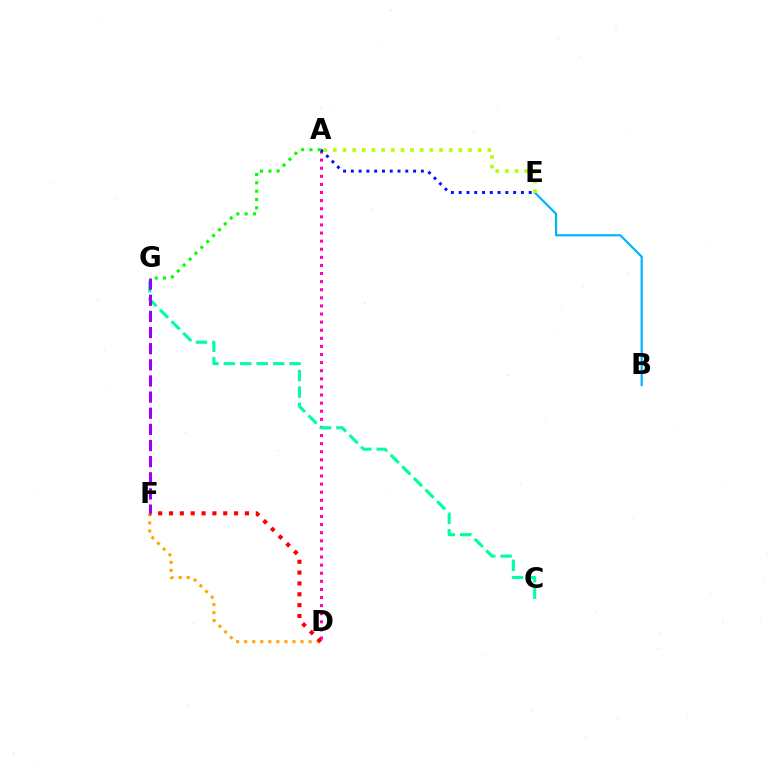{('D', 'F'): [{'color': '#ffa500', 'line_style': 'dotted', 'thickness': 2.19}, {'color': '#ff0000', 'line_style': 'dotted', 'thickness': 2.95}], ('A', 'D'): [{'color': '#ff00bd', 'line_style': 'dotted', 'thickness': 2.2}], ('A', 'E'): [{'color': '#0010ff', 'line_style': 'dotted', 'thickness': 2.11}, {'color': '#b3ff00', 'line_style': 'dotted', 'thickness': 2.62}], ('B', 'E'): [{'color': '#00b5ff', 'line_style': 'solid', 'thickness': 1.58}], ('C', 'G'): [{'color': '#00ff9d', 'line_style': 'dashed', 'thickness': 2.23}], ('F', 'G'): [{'color': '#9b00ff', 'line_style': 'dashed', 'thickness': 2.19}], ('A', 'G'): [{'color': '#08ff00', 'line_style': 'dotted', 'thickness': 2.26}]}